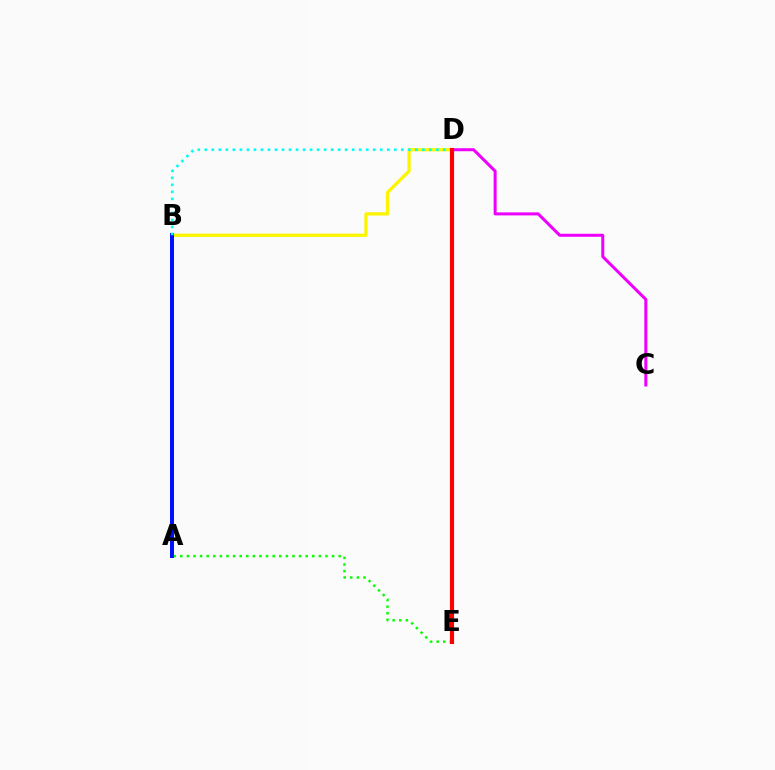{('C', 'D'): [{'color': '#ee00ff', 'line_style': 'solid', 'thickness': 2.17}], ('B', 'D'): [{'color': '#fcf500', 'line_style': 'solid', 'thickness': 2.37}, {'color': '#00fff6', 'line_style': 'dotted', 'thickness': 1.91}], ('A', 'E'): [{'color': '#08ff00', 'line_style': 'dotted', 'thickness': 1.79}], ('A', 'B'): [{'color': '#0010ff', 'line_style': 'solid', 'thickness': 2.85}], ('D', 'E'): [{'color': '#ff0000', 'line_style': 'solid', 'thickness': 2.97}]}